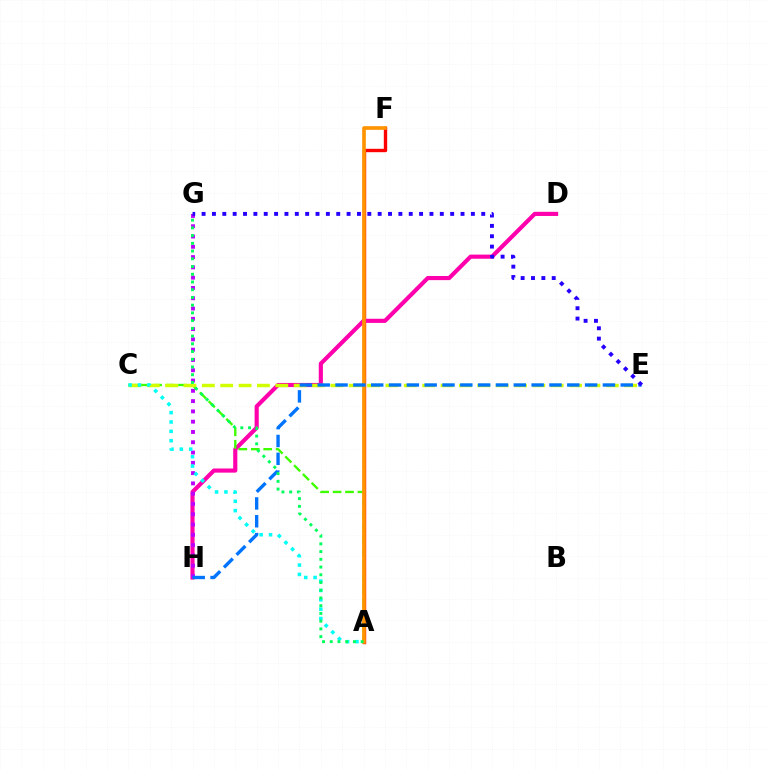{('A', 'F'): [{'color': '#ff0000', 'line_style': 'solid', 'thickness': 2.44}, {'color': '#ff9400', 'line_style': 'solid', 'thickness': 2.64}], ('D', 'H'): [{'color': '#ff00ac', 'line_style': 'solid', 'thickness': 2.98}], ('A', 'C'): [{'color': '#3dff00', 'line_style': 'dashed', 'thickness': 1.69}, {'color': '#00fff6', 'line_style': 'dotted', 'thickness': 2.54}], ('G', 'H'): [{'color': '#b900ff', 'line_style': 'dotted', 'thickness': 2.79}], ('C', 'E'): [{'color': '#d1ff00', 'line_style': 'dashed', 'thickness': 2.49}], ('E', 'H'): [{'color': '#0074ff', 'line_style': 'dashed', 'thickness': 2.42}], ('A', 'G'): [{'color': '#00ff5c', 'line_style': 'dotted', 'thickness': 2.1}], ('E', 'G'): [{'color': '#2500ff', 'line_style': 'dotted', 'thickness': 2.81}]}